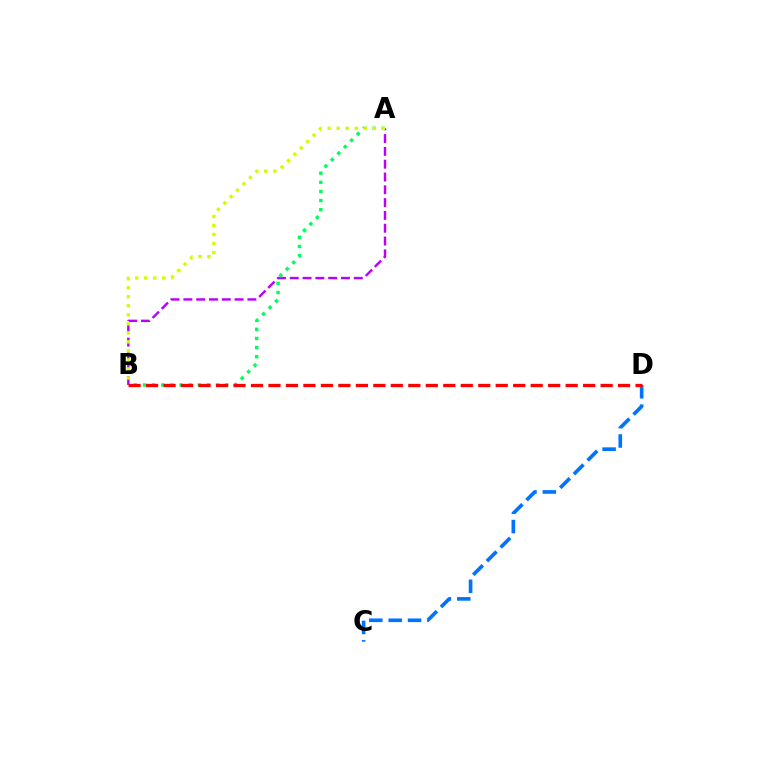{('A', 'B'): [{'color': '#b900ff', 'line_style': 'dashed', 'thickness': 1.74}, {'color': '#00ff5c', 'line_style': 'dotted', 'thickness': 2.48}, {'color': '#d1ff00', 'line_style': 'dotted', 'thickness': 2.45}], ('C', 'D'): [{'color': '#0074ff', 'line_style': 'dashed', 'thickness': 2.63}], ('B', 'D'): [{'color': '#ff0000', 'line_style': 'dashed', 'thickness': 2.37}]}